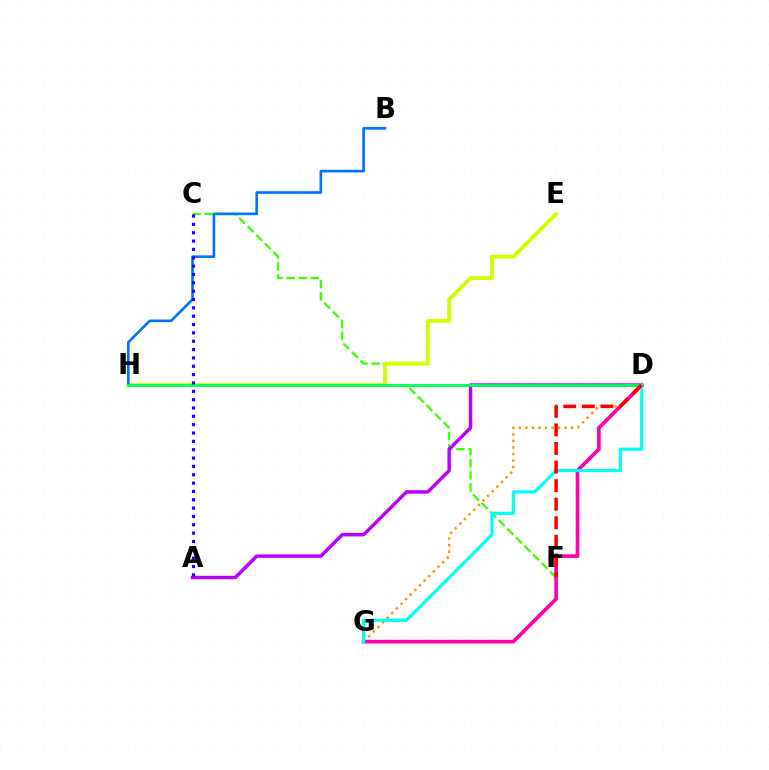{('C', 'F'): [{'color': '#3dff00', 'line_style': 'dashed', 'thickness': 1.65}], ('A', 'D'): [{'color': '#b900ff', 'line_style': 'solid', 'thickness': 2.47}], ('E', 'H'): [{'color': '#d1ff00', 'line_style': 'solid', 'thickness': 2.82}], ('B', 'H'): [{'color': '#0074ff', 'line_style': 'solid', 'thickness': 1.91}], ('D', 'G'): [{'color': '#ff9400', 'line_style': 'dotted', 'thickness': 1.78}, {'color': '#ff00ac', 'line_style': 'solid', 'thickness': 2.65}, {'color': '#00fff6', 'line_style': 'solid', 'thickness': 2.27}], ('D', 'H'): [{'color': '#00ff5c', 'line_style': 'solid', 'thickness': 2.05}], ('A', 'C'): [{'color': '#2500ff', 'line_style': 'dotted', 'thickness': 2.27}], ('D', 'F'): [{'color': '#ff0000', 'line_style': 'dashed', 'thickness': 2.52}]}